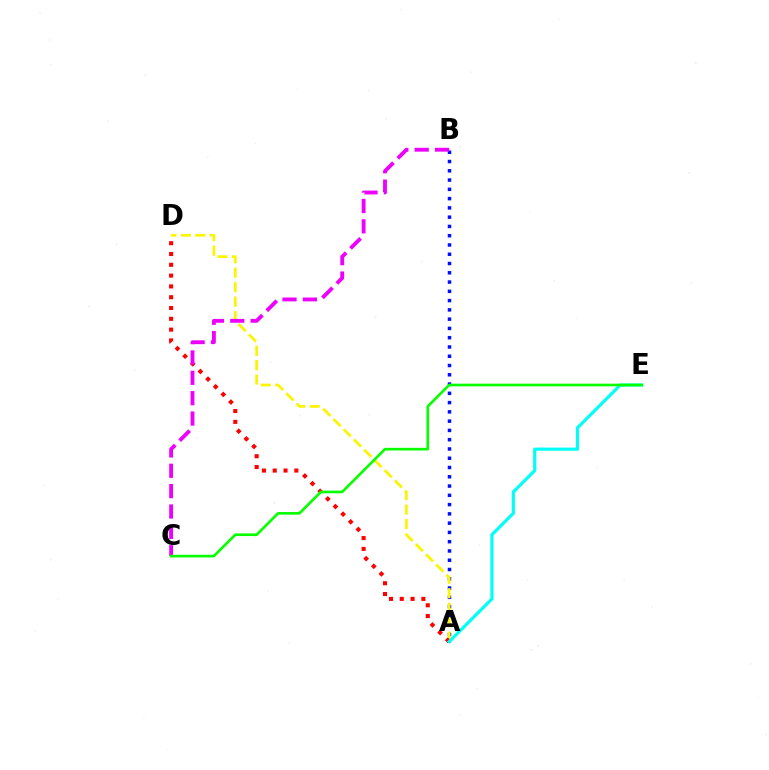{('A', 'B'): [{'color': '#0010ff', 'line_style': 'dotted', 'thickness': 2.52}], ('A', 'D'): [{'color': '#fcf500', 'line_style': 'dashed', 'thickness': 1.97}, {'color': '#ff0000', 'line_style': 'dotted', 'thickness': 2.93}], ('B', 'C'): [{'color': '#ee00ff', 'line_style': 'dashed', 'thickness': 2.77}], ('A', 'E'): [{'color': '#00fff6', 'line_style': 'solid', 'thickness': 2.28}], ('C', 'E'): [{'color': '#08ff00', 'line_style': 'solid', 'thickness': 1.91}]}